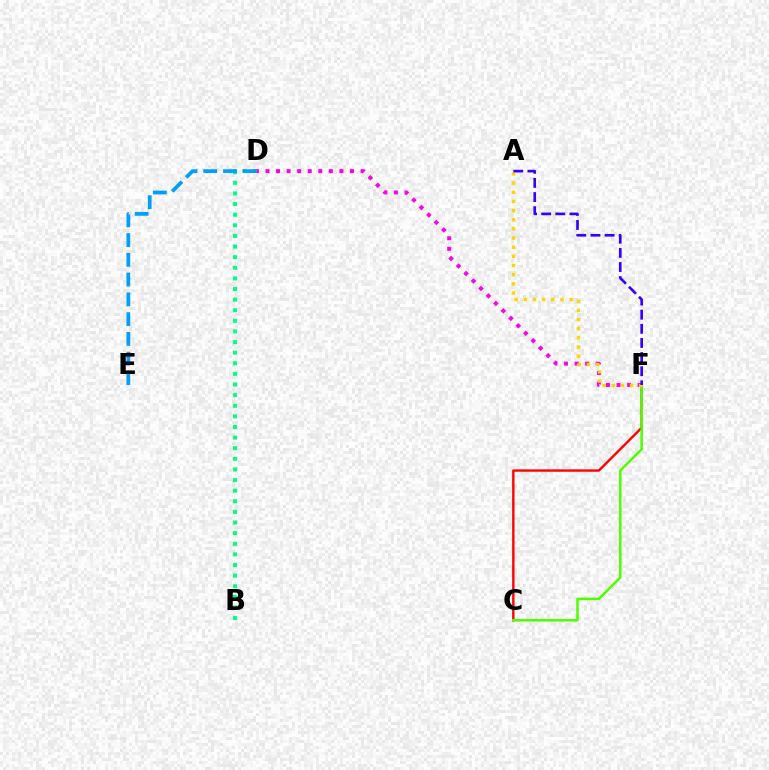{('B', 'D'): [{'color': '#00ff86', 'line_style': 'dotted', 'thickness': 2.88}], ('C', 'F'): [{'color': '#ff0000', 'line_style': 'solid', 'thickness': 1.71}, {'color': '#4fff00', 'line_style': 'solid', 'thickness': 1.82}], ('D', 'E'): [{'color': '#009eff', 'line_style': 'dashed', 'thickness': 2.68}], ('D', 'F'): [{'color': '#ff00ed', 'line_style': 'dotted', 'thickness': 2.87}], ('A', 'F'): [{'color': '#ffd500', 'line_style': 'dotted', 'thickness': 2.49}, {'color': '#3700ff', 'line_style': 'dashed', 'thickness': 1.92}]}